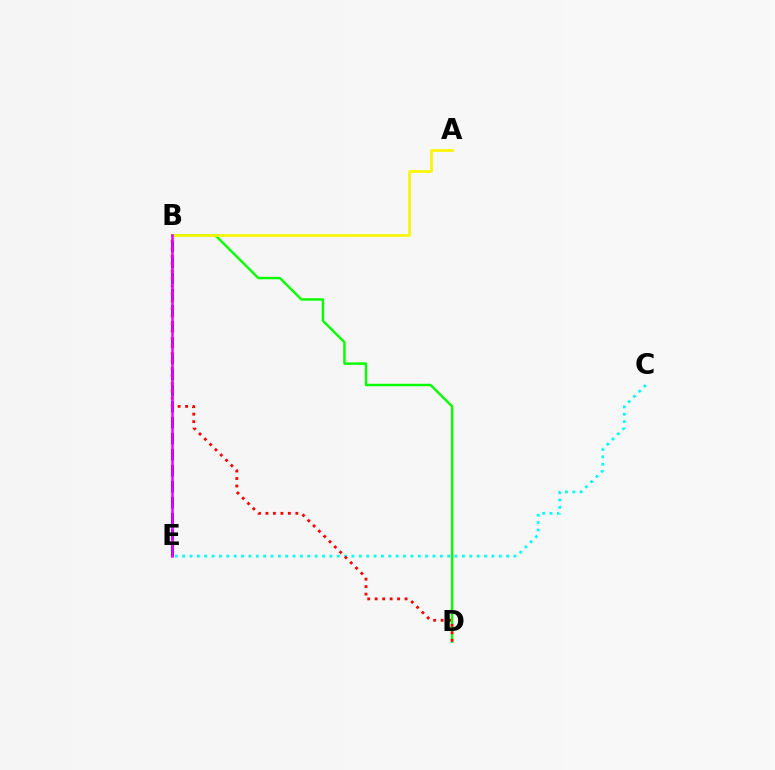{('B', 'D'): [{'color': '#08ff00', 'line_style': 'solid', 'thickness': 1.77}, {'color': '#ff0000', 'line_style': 'dotted', 'thickness': 2.03}], ('C', 'E'): [{'color': '#00fff6', 'line_style': 'dotted', 'thickness': 2.0}], ('A', 'B'): [{'color': '#fcf500', 'line_style': 'solid', 'thickness': 1.94}], ('B', 'E'): [{'color': '#0010ff', 'line_style': 'dashed', 'thickness': 2.18}, {'color': '#ee00ff', 'line_style': 'solid', 'thickness': 1.82}]}